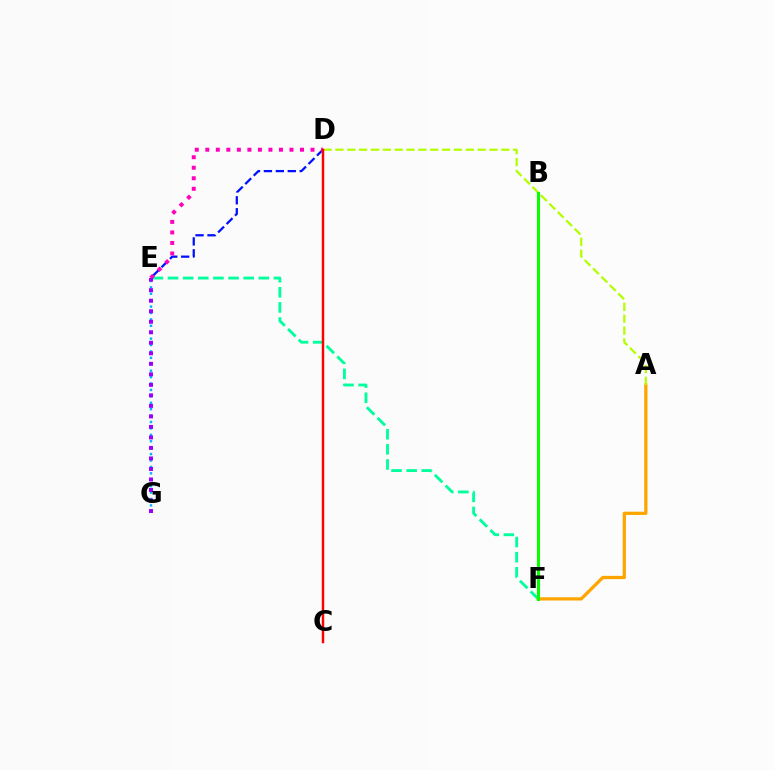{('D', 'E'): [{'color': '#0010ff', 'line_style': 'dashed', 'thickness': 1.62}, {'color': '#ff00bd', 'line_style': 'dotted', 'thickness': 2.86}], ('E', 'G'): [{'color': '#00b5ff', 'line_style': 'dotted', 'thickness': 1.74}, {'color': '#9b00ff', 'line_style': 'dotted', 'thickness': 2.86}], ('E', 'F'): [{'color': '#00ff9d', 'line_style': 'dashed', 'thickness': 2.06}], ('A', 'F'): [{'color': '#ffa500', 'line_style': 'solid', 'thickness': 2.34}], ('A', 'D'): [{'color': '#b3ff00', 'line_style': 'dashed', 'thickness': 1.61}], ('C', 'D'): [{'color': '#ff0000', 'line_style': 'solid', 'thickness': 1.76}], ('B', 'F'): [{'color': '#08ff00', 'line_style': 'solid', 'thickness': 2.19}]}